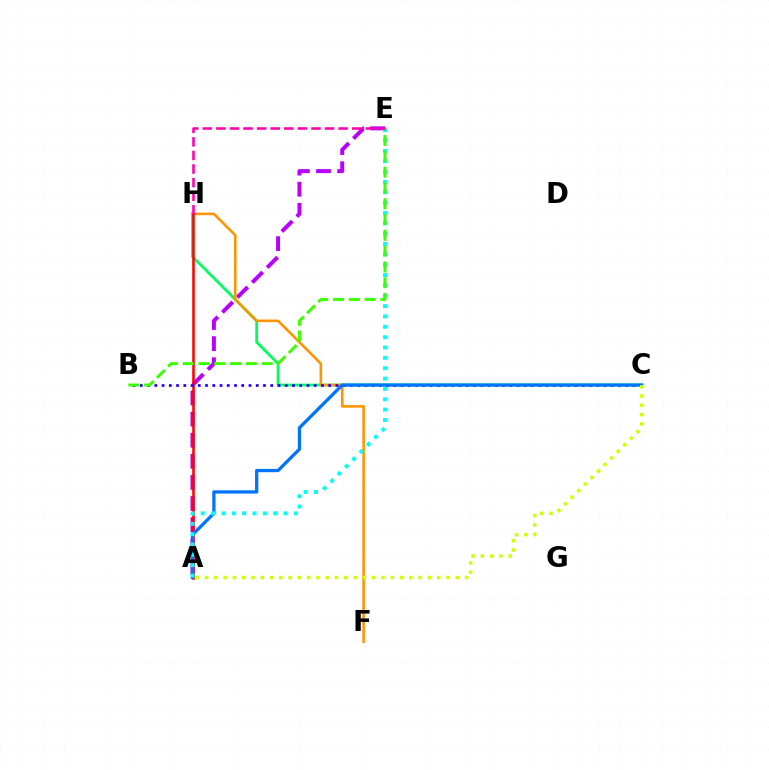{('C', 'H'): [{'color': '#00ff5c', 'line_style': 'solid', 'thickness': 1.99}], ('A', 'E'): [{'color': '#b900ff', 'line_style': 'dashed', 'thickness': 2.87}, {'color': '#00fff6', 'line_style': 'dotted', 'thickness': 2.81}], ('F', 'H'): [{'color': '#ff9400', 'line_style': 'solid', 'thickness': 1.85}], ('A', 'H'): [{'color': '#ff0000', 'line_style': 'solid', 'thickness': 1.83}], ('B', 'C'): [{'color': '#2500ff', 'line_style': 'dotted', 'thickness': 1.97}], ('A', 'C'): [{'color': '#0074ff', 'line_style': 'solid', 'thickness': 2.35}, {'color': '#d1ff00', 'line_style': 'dotted', 'thickness': 2.52}], ('B', 'E'): [{'color': '#3dff00', 'line_style': 'dashed', 'thickness': 2.15}], ('E', 'H'): [{'color': '#ff00ac', 'line_style': 'dashed', 'thickness': 1.84}]}